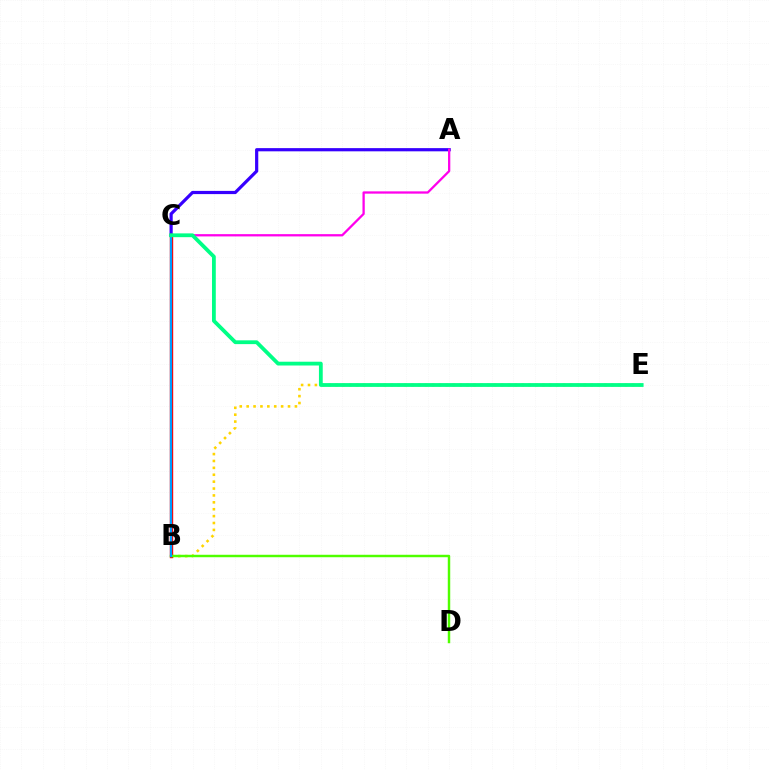{('A', 'C'): [{'color': '#3700ff', 'line_style': 'solid', 'thickness': 2.3}, {'color': '#ff00ed', 'line_style': 'solid', 'thickness': 1.64}], ('B', 'E'): [{'color': '#ffd500', 'line_style': 'dotted', 'thickness': 1.87}], ('B', 'C'): [{'color': '#ff0000', 'line_style': 'solid', 'thickness': 2.45}, {'color': '#009eff', 'line_style': 'solid', 'thickness': 1.6}], ('B', 'D'): [{'color': '#4fff00', 'line_style': 'solid', 'thickness': 1.77}], ('C', 'E'): [{'color': '#00ff86', 'line_style': 'solid', 'thickness': 2.73}]}